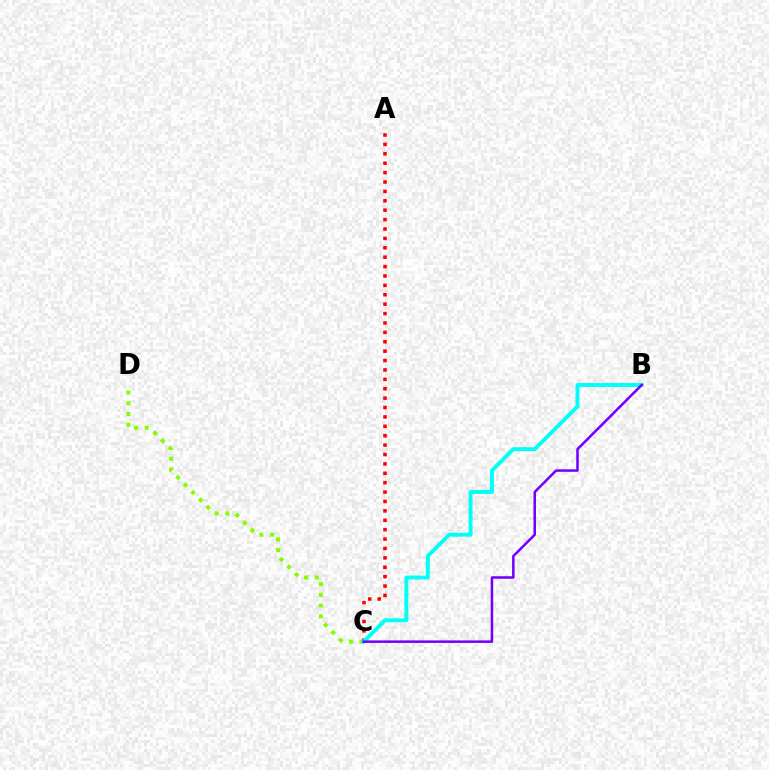{('C', 'D'): [{'color': '#84ff00', 'line_style': 'dotted', 'thickness': 2.91}], ('A', 'C'): [{'color': '#ff0000', 'line_style': 'dotted', 'thickness': 2.55}], ('B', 'C'): [{'color': '#00fff6', 'line_style': 'solid', 'thickness': 2.82}, {'color': '#7200ff', 'line_style': 'solid', 'thickness': 1.82}]}